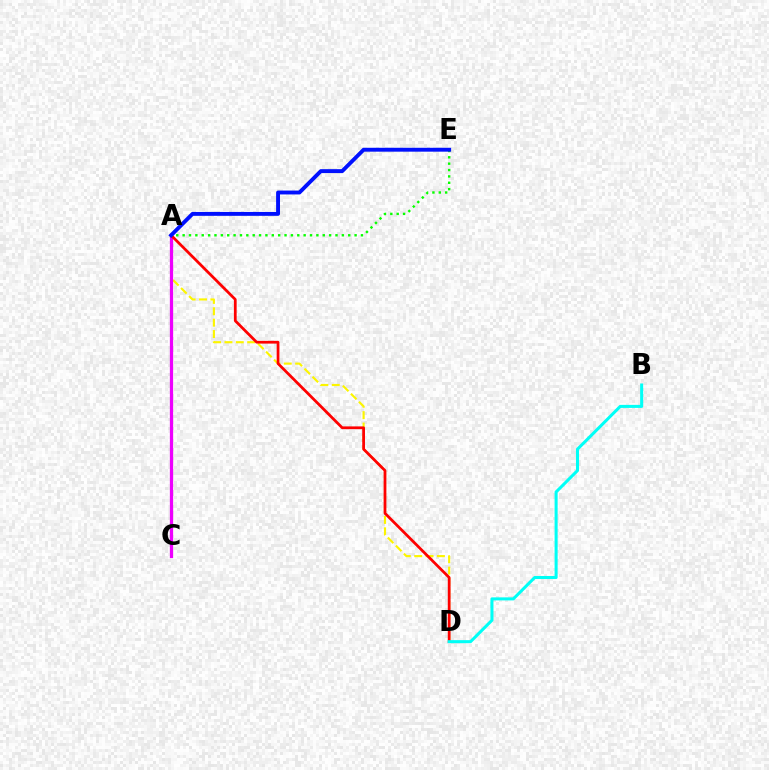{('A', 'D'): [{'color': '#fcf500', 'line_style': 'dashed', 'thickness': 1.54}, {'color': '#ff0000', 'line_style': 'solid', 'thickness': 1.98}], ('A', 'C'): [{'color': '#ee00ff', 'line_style': 'solid', 'thickness': 2.34}], ('A', 'E'): [{'color': '#08ff00', 'line_style': 'dotted', 'thickness': 1.73}, {'color': '#0010ff', 'line_style': 'solid', 'thickness': 2.8}], ('B', 'D'): [{'color': '#00fff6', 'line_style': 'solid', 'thickness': 2.19}]}